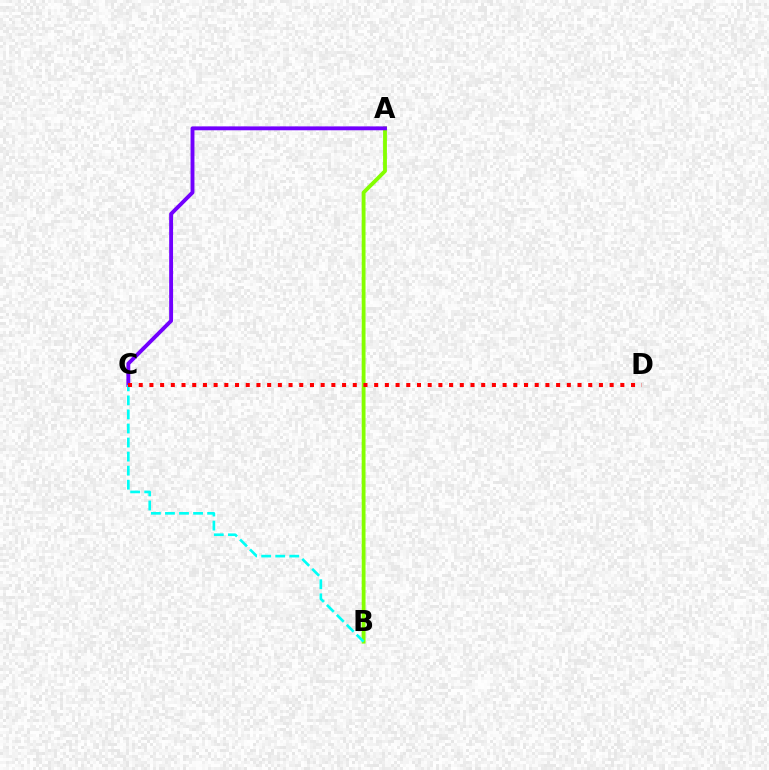{('A', 'B'): [{'color': '#84ff00', 'line_style': 'solid', 'thickness': 2.76}], ('A', 'C'): [{'color': '#7200ff', 'line_style': 'solid', 'thickness': 2.8}], ('B', 'C'): [{'color': '#00fff6', 'line_style': 'dashed', 'thickness': 1.91}], ('C', 'D'): [{'color': '#ff0000', 'line_style': 'dotted', 'thickness': 2.91}]}